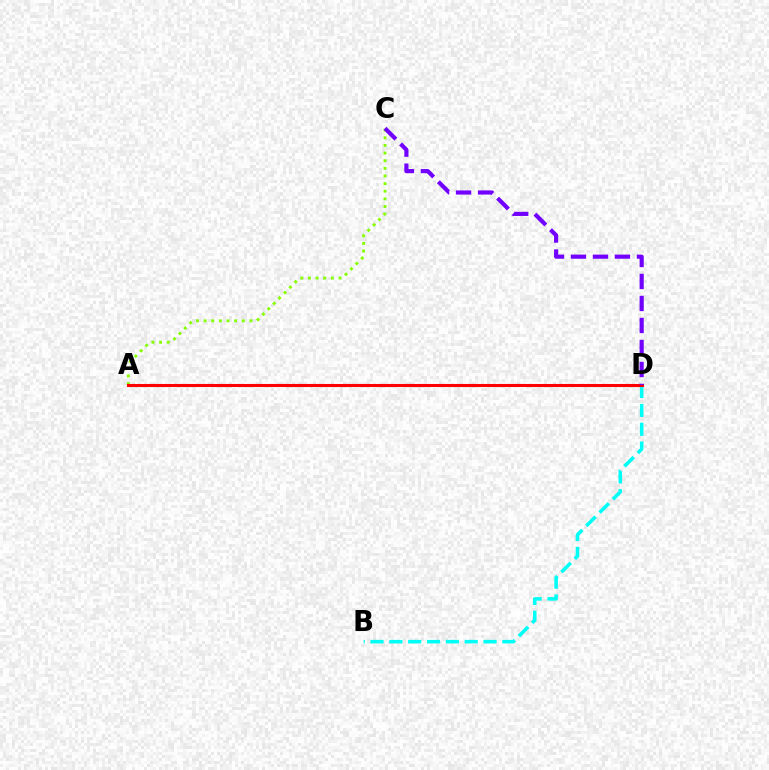{('B', 'D'): [{'color': '#00fff6', 'line_style': 'dashed', 'thickness': 2.56}], ('A', 'C'): [{'color': '#84ff00', 'line_style': 'dotted', 'thickness': 2.07}], ('A', 'D'): [{'color': '#ff0000', 'line_style': 'solid', 'thickness': 2.22}], ('C', 'D'): [{'color': '#7200ff', 'line_style': 'dashed', 'thickness': 2.99}]}